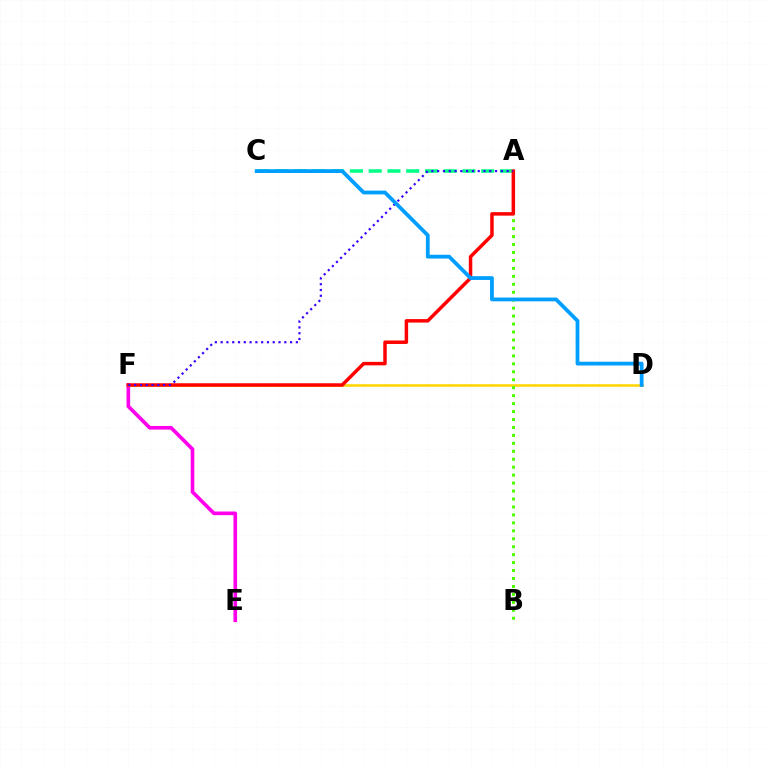{('E', 'F'): [{'color': '#ff00ed', 'line_style': 'solid', 'thickness': 2.63}], ('D', 'F'): [{'color': '#ffd500', 'line_style': 'solid', 'thickness': 1.82}], ('A', 'C'): [{'color': '#00ff86', 'line_style': 'dashed', 'thickness': 2.55}], ('A', 'B'): [{'color': '#4fff00', 'line_style': 'dotted', 'thickness': 2.16}], ('A', 'F'): [{'color': '#ff0000', 'line_style': 'solid', 'thickness': 2.5}, {'color': '#3700ff', 'line_style': 'dotted', 'thickness': 1.57}], ('C', 'D'): [{'color': '#009eff', 'line_style': 'solid', 'thickness': 2.72}]}